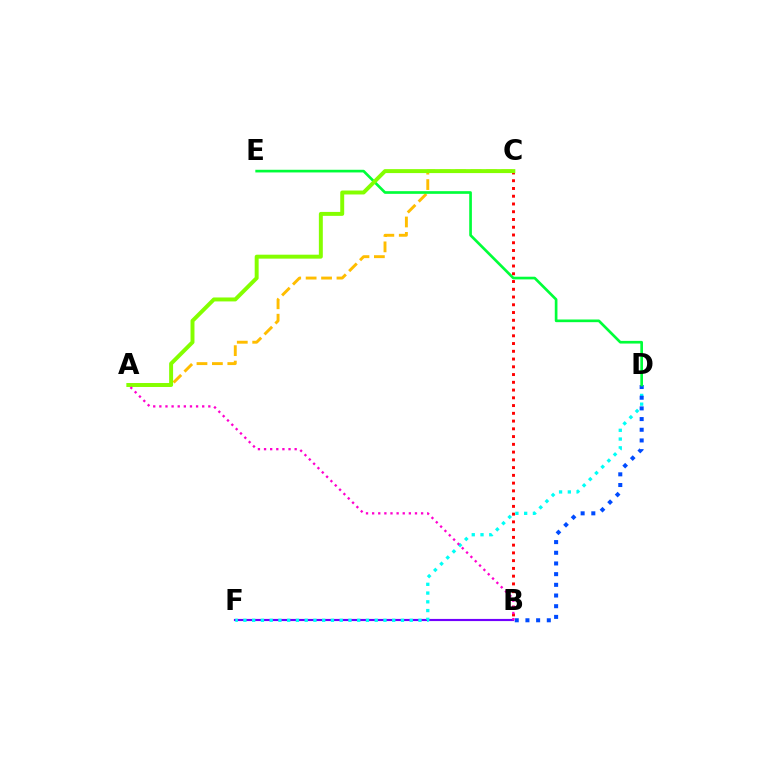{('B', 'F'): [{'color': '#7200ff', 'line_style': 'solid', 'thickness': 1.56}], ('D', 'F'): [{'color': '#00fff6', 'line_style': 'dotted', 'thickness': 2.38}], ('B', 'C'): [{'color': '#ff0000', 'line_style': 'dotted', 'thickness': 2.11}], ('A', 'C'): [{'color': '#ffbd00', 'line_style': 'dashed', 'thickness': 2.1}, {'color': '#84ff00', 'line_style': 'solid', 'thickness': 2.84}], ('B', 'D'): [{'color': '#004bff', 'line_style': 'dotted', 'thickness': 2.9}], ('D', 'E'): [{'color': '#00ff39', 'line_style': 'solid', 'thickness': 1.92}], ('A', 'B'): [{'color': '#ff00cf', 'line_style': 'dotted', 'thickness': 1.66}]}